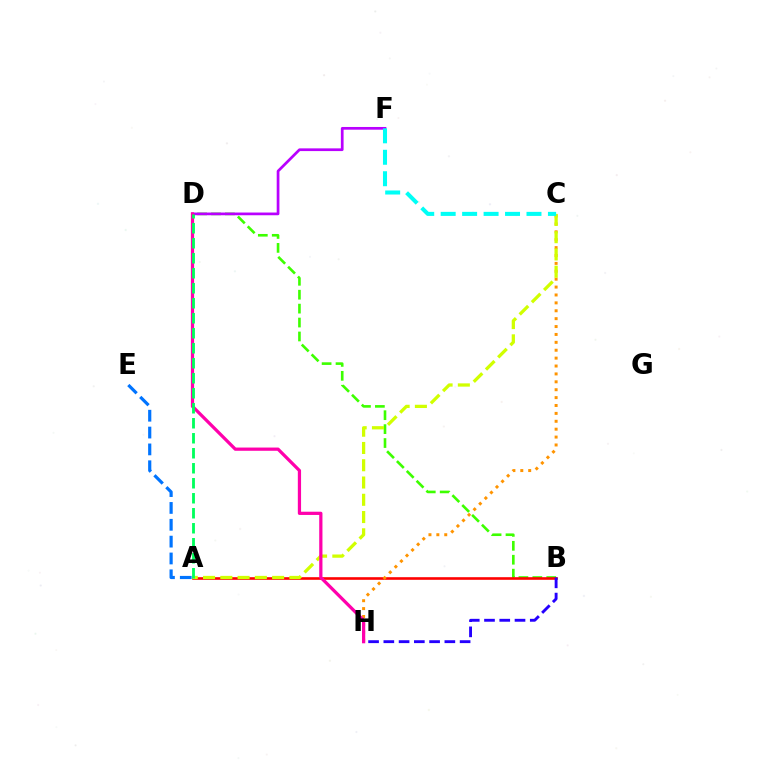{('A', 'E'): [{'color': '#0074ff', 'line_style': 'dashed', 'thickness': 2.29}], ('B', 'D'): [{'color': '#3dff00', 'line_style': 'dashed', 'thickness': 1.89}], ('A', 'B'): [{'color': '#ff0000', 'line_style': 'solid', 'thickness': 1.89}], ('D', 'F'): [{'color': '#b900ff', 'line_style': 'solid', 'thickness': 1.96}], ('C', 'H'): [{'color': '#ff9400', 'line_style': 'dotted', 'thickness': 2.14}], ('A', 'C'): [{'color': '#d1ff00', 'line_style': 'dashed', 'thickness': 2.35}], ('D', 'H'): [{'color': '#ff00ac', 'line_style': 'solid', 'thickness': 2.33}], ('A', 'D'): [{'color': '#00ff5c', 'line_style': 'dashed', 'thickness': 2.04}], ('C', 'F'): [{'color': '#00fff6', 'line_style': 'dashed', 'thickness': 2.91}], ('B', 'H'): [{'color': '#2500ff', 'line_style': 'dashed', 'thickness': 2.07}]}